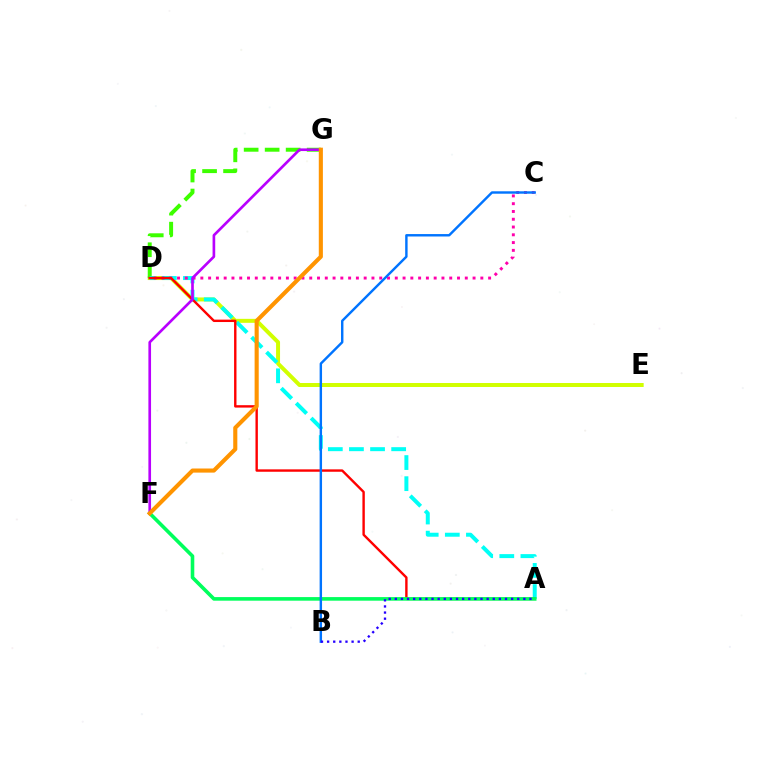{('D', 'E'): [{'color': '#d1ff00', 'line_style': 'solid', 'thickness': 2.86}], ('D', 'G'): [{'color': '#3dff00', 'line_style': 'dashed', 'thickness': 2.85}], ('A', 'D'): [{'color': '#00fff6', 'line_style': 'dashed', 'thickness': 2.87}, {'color': '#ff0000', 'line_style': 'solid', 'thickness': 1.73}], ('C', 'D'): [{'color': '#ff00ac', 'line_style': 'dotted', 'thickness': 2.11}], ('A', 'F'): [{'color': '#00ff5c', 'line_style': 'solid', 'thickness': 2.59}], ('B', 'C'): [{'color': '#0074ff', 'line_style': 'solid', 'thickness': 1.75}], ('F', 'G'): [{'color': '#b900ff', 'line_style': 'solid', 'thickness': 1.91}, {'color': '#ff9400', 'line_style': 'solid', 'thickness': 2.96}], ('A', 'B'): [{'color': '#2500ff', 'line_style': 'dotted', 'thickness': 1.66}]}